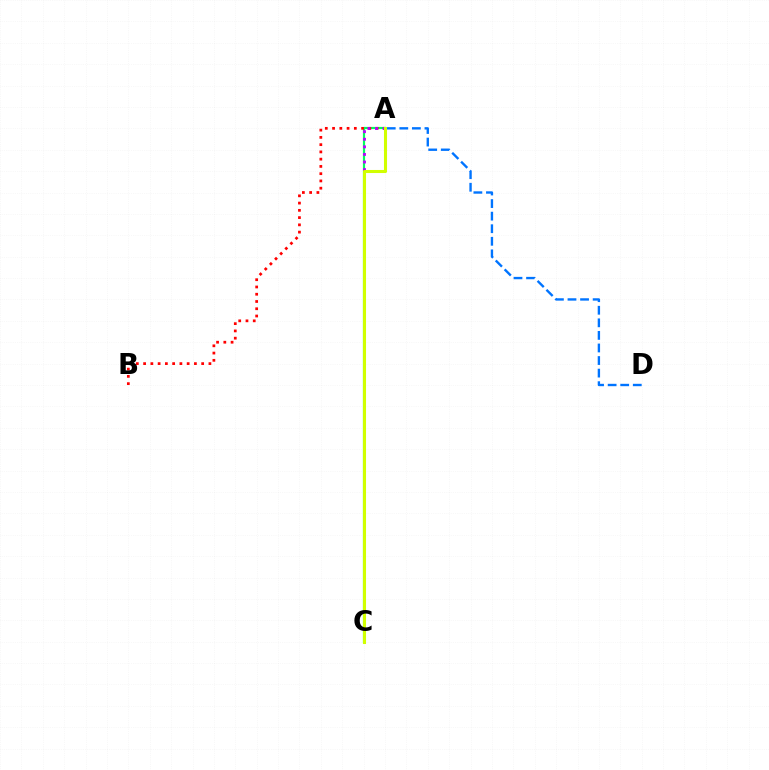{('A', 'C'): [{'color': '#00ff5c', 'line_style': 'solid', 'thickness': 1.58}, {'color': '#b900ff', 'line_style': 'dotted', 'thickness': 2.06}, {'color': '#d1ff00', 'line_style': 'solid', 'thickness': 2.21}], ('A', 'D'): [{'color': '#0074ff', 'line_style': 'dashed', 'thickness': 1.71}], ('A', 'B'): [{'color': '#ff0000', 'line_style': 'dotted', 'thickness': 1.97}]}